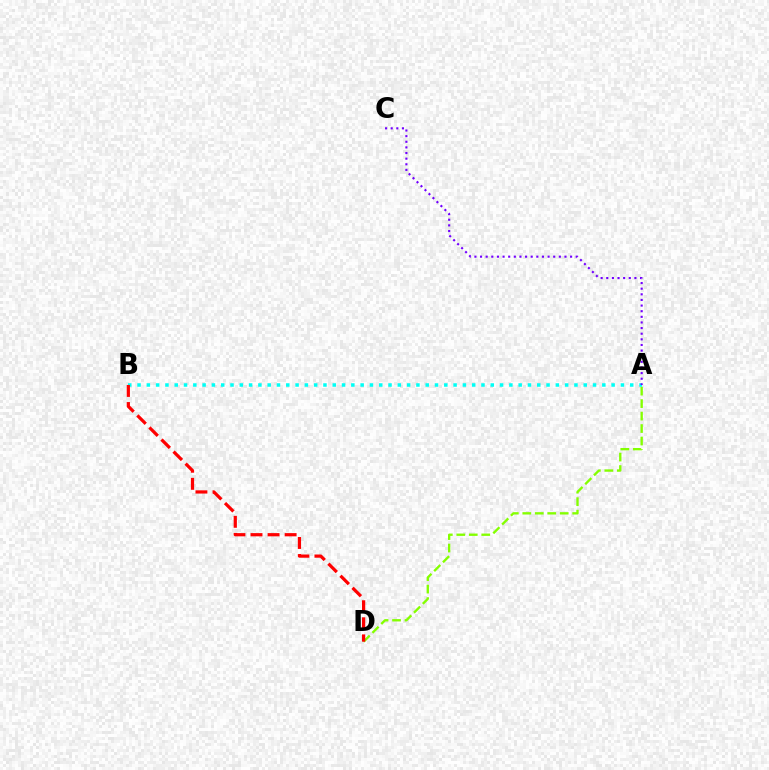{('A', 'D'): [{'color': '#84ff00', 'line_style': 'dashed', 'thickness': 1.69}], ('A', 'B'): [{'color': '#00fff6', 'line_style': 'dotted', 'thickness': 2.53}], ('B', 'D'): [{'color': '#ff0000', 'line_style': 'dashed', 'thickness': 2.32}], ('A', 'C'): [{'color': '#7200ff', 'line_style': 'dotted', 'thickness': 1.53}]}